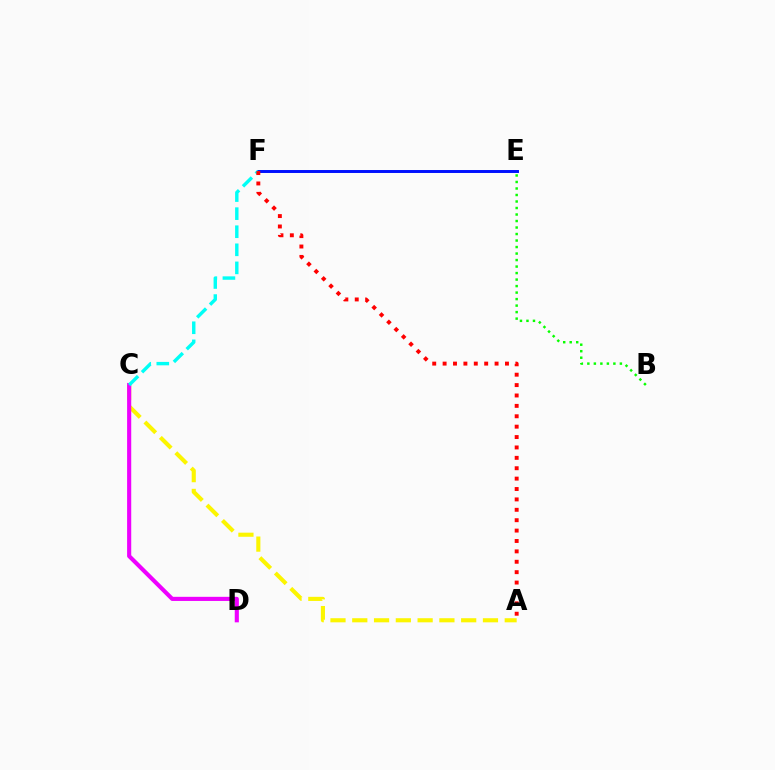{('A', 'C'): [{'color': '#fcf500', 'line_style': 'dashed', 'thickness': 2.96}], ('C', 'D'): [{'color': '#ee00ff', 'line_style': 'solid', 'thickness': 2.97}], ('E', 'F'): [{'color': '#0010ff', 'line_style': 'solid', 'thickness': 2.12}], ('B', 'E'): [{'color': '#08ff00', 'line_style': 'dotted', 'thickness': 1.77}], ('C', 'F'): [{'color': '#00fff6', 'line_style': 'dashed', 'thickness': 2.46}], ('A', 'F'): [{'color': '#ff0000', 'line_style': 'dotted', 'thickness': 2.82}]}